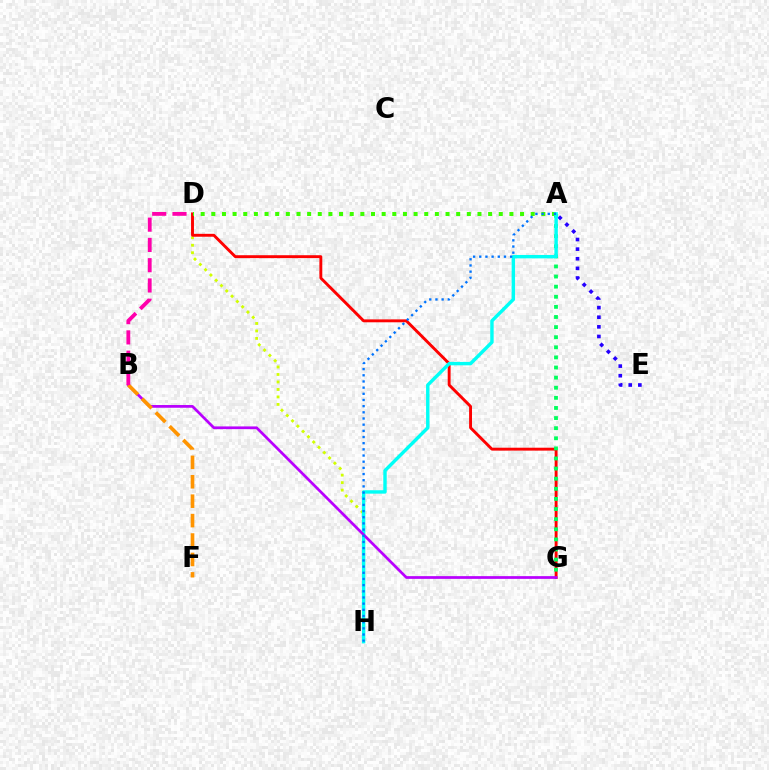{('D', 'H'): [{'color': '#d1ff00', 'line_style': 'dotted', 'thickness': 2.03}], ('A', 'E'): [{'color': '#2500ff', 'line_style': 'dotted', 'thickness': 2.61}], ('D', 'G'): [{'color': '#ff0000', 'line_style': 'solid', 'thickness': 2.09}], ('A', 'G'): [{'color': '#00ff5c', 'line_style': 'dotted', 'thickness': 2.75}], ('A', 'D'): [{'color': '#3dff00', 'line_style': 'dotted', 'thickness': 2.89}], ('A', 'H'): [{'color': '#00fff6', 'line_style': 'solid', 'thickness': 2.46}, {'color': '#0074ff', 'line_style': 'dotted', 'thickness': 1.68}], ('B', 'G'): [{'color': '#b900ff', 'line_style': 'solid', 'thickness': 1.96}], ('B', 'F'): [{'color': '#ff9400', 'line_style': 'dashed', 'thickness': 2.64}], ('B', 'D'): [{'color': '#ff00ac', 'line_style': 'dashed', 'thickness': 2.75}]}